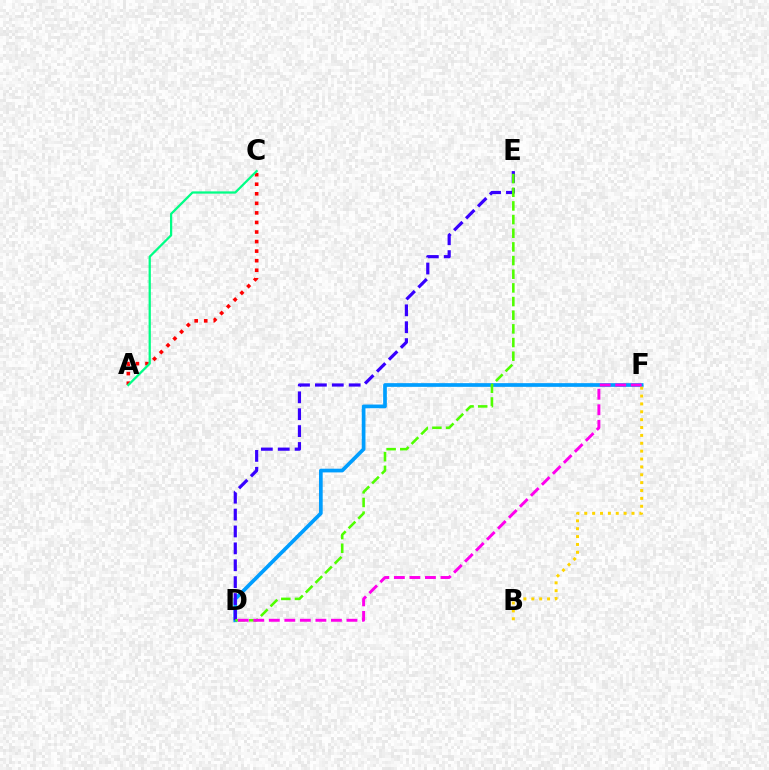{('D', 'F'): [{'color': '#009eff', 'line_style': 'solid', 'thickness': 2.66}, {'color': '#ff00ed', 'line_style': 'dashed', 'thickness': 2.11}], ('D', 'E'): [{'color': '#3700ff', 'line_style': 'dashed', 'thickness': 2.29}, {'color': '#4fff00', 'line_style': 'dashed', 'thickness': 1.86}], ('A', 'C'): [{'color': '#ff0000', 'line_style': 'dotted', 'thickness': 2.6}, {'color': '#00ff86', 'line_style': 'solid', 'thickness': 1.62}], ('B', 'F'): [{'color': '#ffd500', 'line_style': 'dotted', 'thickness': 2.14}]}